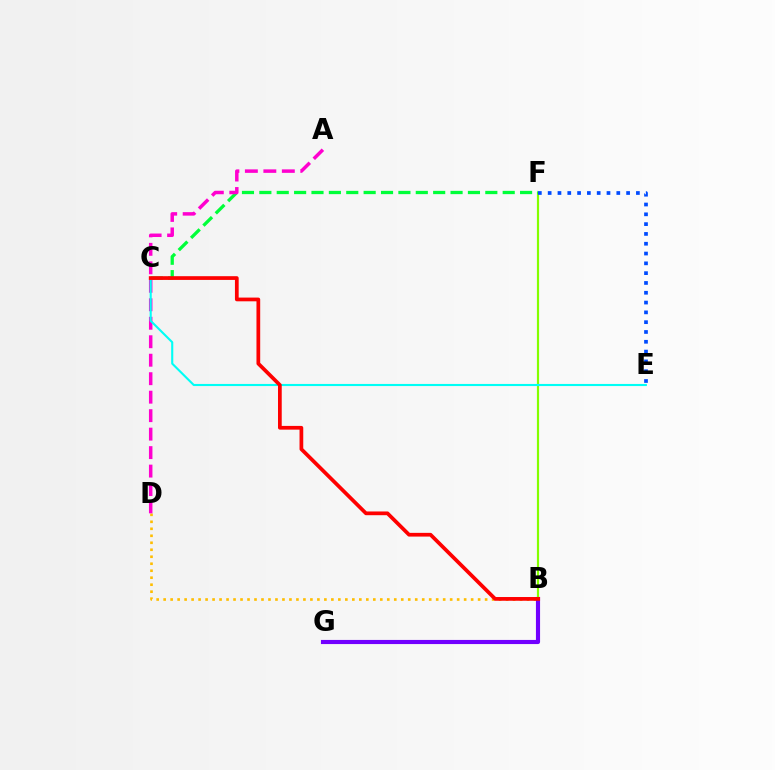{('B', 'D'): [{'color': '#ffbd00', 'line_style': 'dotted', 'thickness': 1.9}], ('B', 'G'): [{'color': '#7200ff', 'line_style': 'solid', 'thickness': 2.98}], ('B', 'F'): [{'color': '#84ff00', 'line_style': 'solid', 'thickness': 1.57}], ('C', 'F'): [{'color': '#00ff39', 'line_style': 'dashed', 'thickness': 2.36}], ('A', 'D'): [{'color': '#ff00cf', 'line_style': 'dashed', 'thickness': 2.51}], ('C', 'E'): [{'color': '#00fff6', 'line_style': 'solid', 'thickness': 1.52}], ('E', 'F'): [{'color': '#004bff', 'line_style': 'dotted', 'thickness': 2.66}], ('B', 'C'): [{'color': '#ff0000', 'line_style': 'solid', 'thickness': 2.68}]}